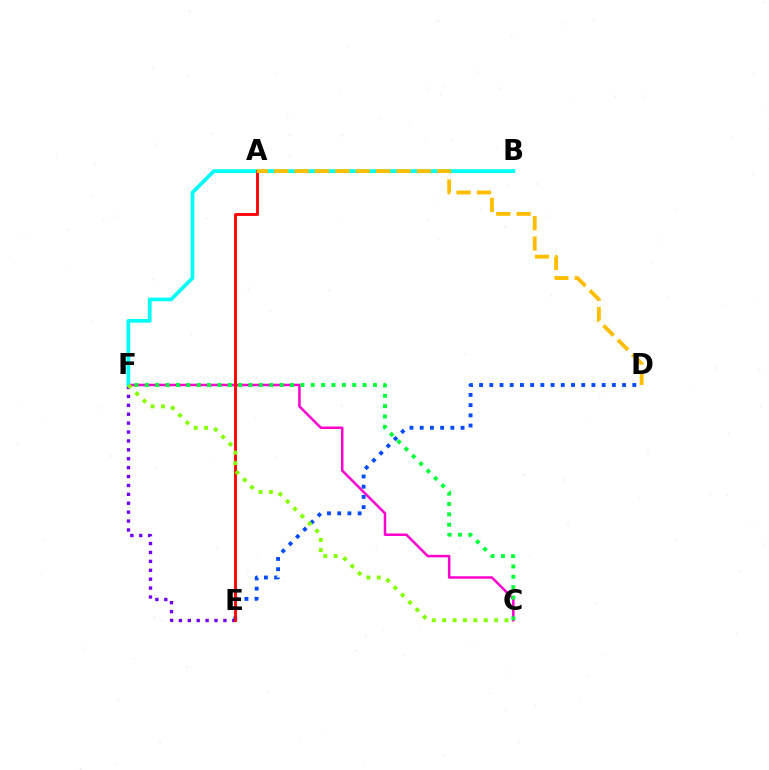{('C', 'F'): [{'color': '#ff00cf', 'line_style': 'solid', 'thickness': 1.81}, {'color': '#00ff39', 'line_style': 'dotted', 'thickness': 2.82}, {'color': '#84ff00', 'line_style': 'dotted', 'thickness': 2.82}], ('E', 'F'): [{'color': '#7200ff', 'line_style': 'dotted', 'thickness': 2.42}], ('B', 'F'): [{'color': '#00fff6', 'line_style': 'solid', 'thickness': 2.68}], ('D', 'E'): [{'color': '#004bff', 'line_style': 'dotted', 'thickness': 2.78}], ('A', 'E'): [{'color': '#ff0000', 'line_style': 'solid', 'thickness': 2.05}], ('A', 'D'): [{'color': '#ffbd00', 'line_style': 'dashed', 'thickness': 2.77}]}